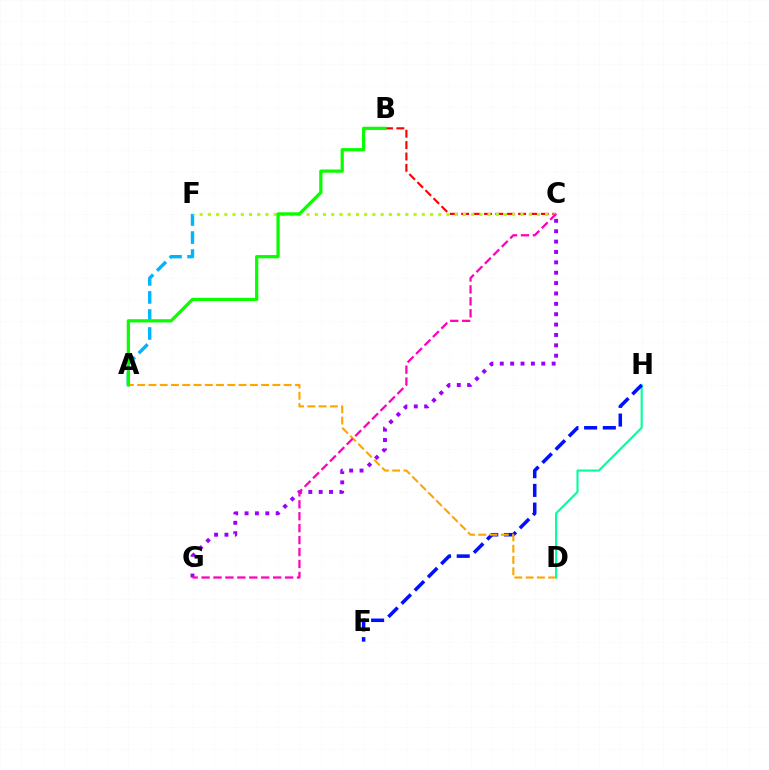{('D', 'H'): [{'color': '#00ff9d', 'line_style': 'solid', 'thickness': 1.53}], ('E', 'H'): [{'color': '#0010ff', 'line_style': 'dashed', 'thickness': 2.54}], ('B', 'C'): [{'color': '#ff0000', 'line_style': 'dashed', 'thickness': 1.55}], ('A', 'F'): [{'color': '#00b5ff', 'line_style': 'dashed', 'thickness': 2.45}], ('C', 'F'): [{'color': '#b3ff00', 'line_style': 'dotted', 'thickness': 2.24}], ('C', 'G'): [{'color': '#9b00ff', 'line_style': 'dotted', 'thickness': 2.82}, {'color': '#ff00bd', 'line_style': 'dashed', 'thickness': 1.62}], ('A', 'D'): [{'color': '#ffa500', 'line_style': 'dashed', 'thickness': 1.53}], ('A', 'B'): [{'color': '#08ff00', 'line_style': 'solid', 'thickness': 2.33}]}